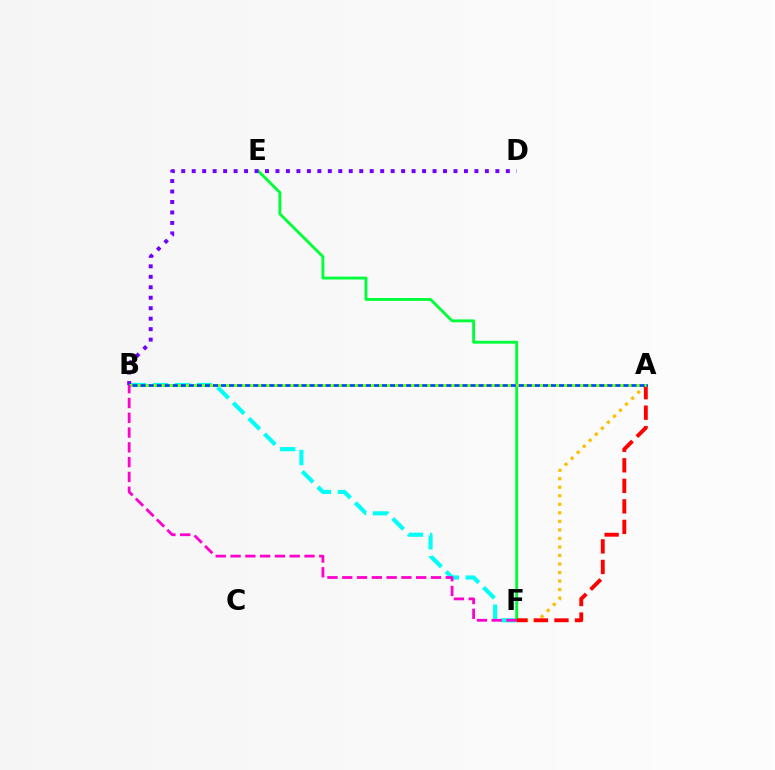{('B', 'F'): [{'color': '#00fff6', 'line_style': 'dashed', 'thickness': 2.98}, {'color': '#ff00cf', 'line_style': 'dashed', 'thickness': 2.01}], ('A', 'F'): [{'color': '#ffbd00', 'line_style': 'dotted', 'thickness': 2.32}, {'color': '#ff0000', 'line_style': 'dashed', 'thickness': 2.79}], ('E', 'F'): [{'color': '#00ff39', 'line_style': 'solid', 'thickness': 2.07}], ('B', 'D'): [{'color': '#7200ff', 'line_style': 'dotted', 'thickness': 2.84}], ('A', 'B'): [{'color': '#004bff', 'line_style': 'solid', 'thickness': 1.99}, {'color': '#84ff00', 'line_style': 'dotted', 'thickness': 2.19}]}